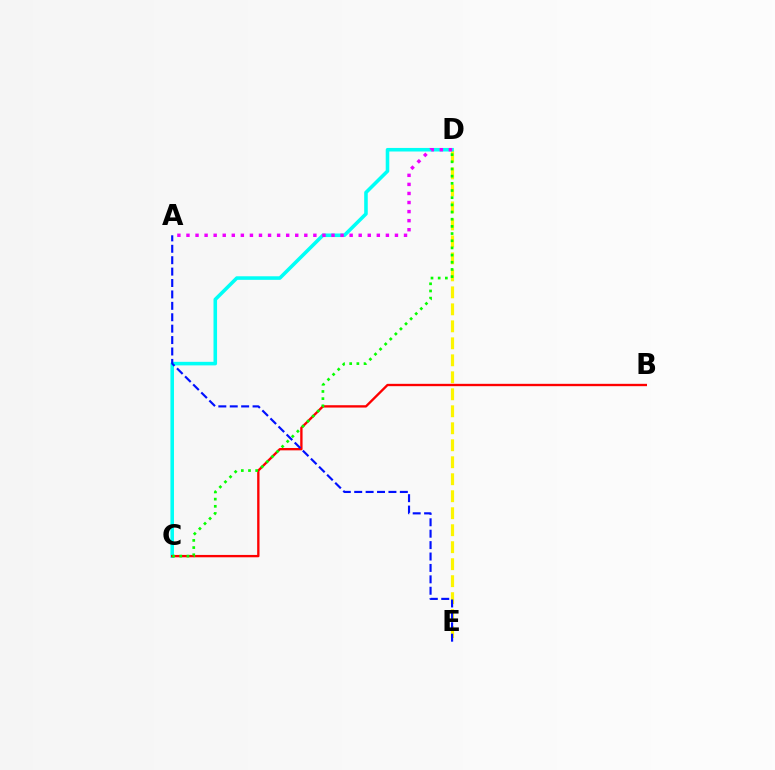{('D', 'E'): [{'color': '#fcf500', 'line_style': 'dashed', 'thickness': 2.31}], ('C', 'D'): [{'color': '#00fff6', 'line_style': 'solid', 'thickness': 2.57}, {'color': '#08ff00', 'line_style': 'dotted', 'thickness': 1.95}], ('B', 'C'): [{'color': '#ff0000', 'line_style': 'solid', 'thickness': 1.69}], ('A', 'D'): [{'color': '#ee00ff', 'line_style': 'dotted', 'thickness': 2.46}], ('A', 'E'): [{'color': '#0010ff', 'line_style': 'dashed', 'thickness': 1.55}]}